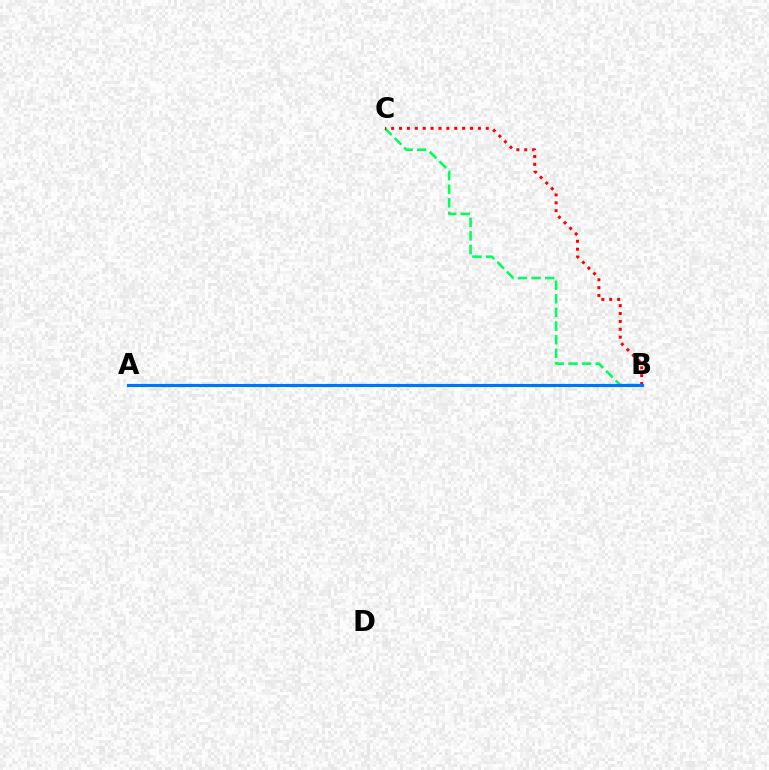{('A', 'B'): [{'color': '#d1ff00', 'line_style': 'dotted', 'thickness': 2.13}, {'color': '#b900ff', 'line_style': 'dotted', 'thickness': 2.03}, {'color': '#0074ff', 'line_style': 'solid', 'thickness': 2.25}], ('B', 'C'): [{'color': '#00ff5c', 'line_style': 'dashed', 'thickness': 1.85}, {'color': '#ff0000', 'line_style': 'dotted', 'thickness': 2.14}]}